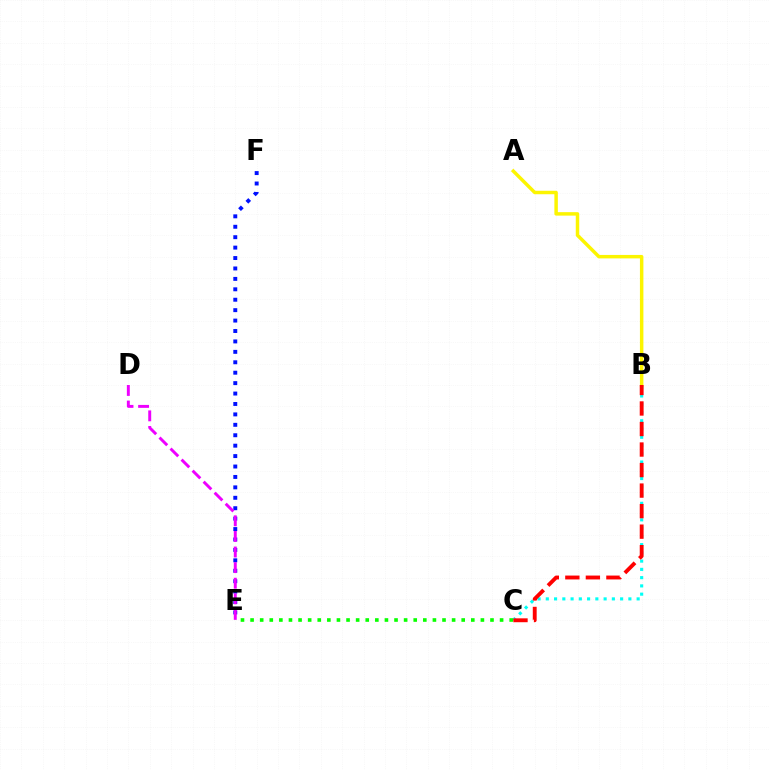{('B', 'C'): [{'color': '#00fff6', 'line_style': 'dotted', 'thickness': 2.24}, {'color': '#ff0000', 'line_style': 'dashed', 'thickness': 2.79}], ('E', 'F'): [{'color': '#0010ff', 'line_style': 'dotted', 'thickness': 2.83}], ('C', 'E'): [{'color': '#08ff00', 'line_style': 'dotted', 'thickness': 2.61}], ('A', 'B'): [{'color': '#fcf500', 'line_style': 'solid', 'thickness': 2.5}], ('D', 'E'): [{'color': '#ee00ff', 'line_style': 'dashed', 'thickness': 2.12}]}